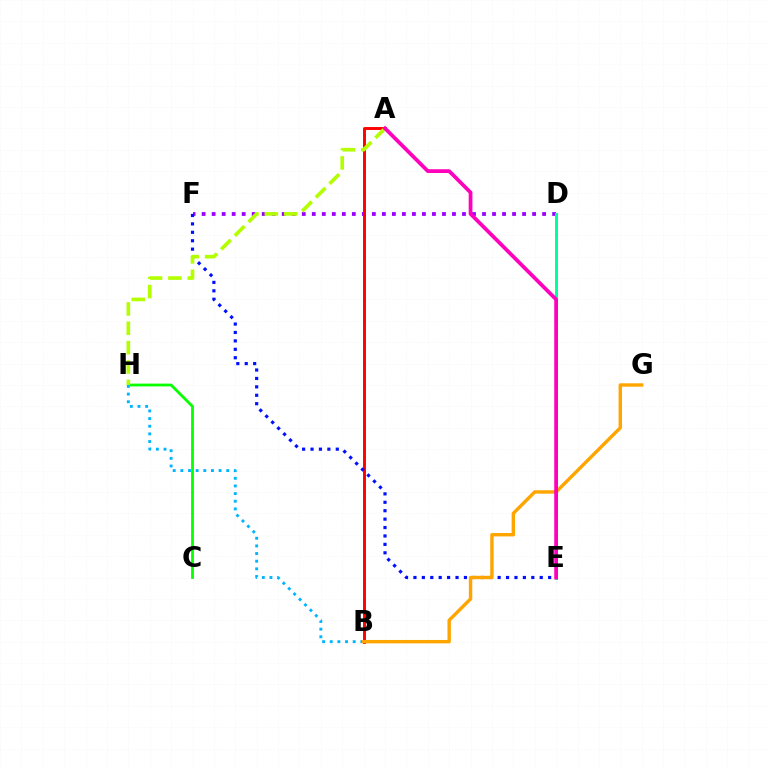{('D', 'F'): [{'color': '#9b00ff', 'line_style': 'dotted', 'thickness': 2.72}], ('A', 'B'): [{'color': '#ff0000', 'line_style': 'solid', 'thickness': 2.1}], ('C', 'H'): [{'color': '#08ff00', 'line_style': 'solid', 'thickness': 2.0}], ('E', 'F'): [{'color': '#0010ff', 'line_style': 'dotted', 'thickness': 2.29}], ('B', 'H'): [{'color': '#00b5ff', 'line_style': 'dotted', 'thickness': 2.08}], ('D', 'E'): [{'color': '#00ff9d', 'line_style': 'solid', 'thickness': 2.14}], ('A', 'H'): [{'color': '#b3ff00', 'line_style': 'dashed', 'thickness': 2.63}], ('B', 'G'): [{'color': '#ffa500', 'line_style': 'solid', 'thickness': 2.45}], ('A', 'E'): [{'color': '#ff00bd', 'line_style': 'solid', 'thickness': 2.7}]}